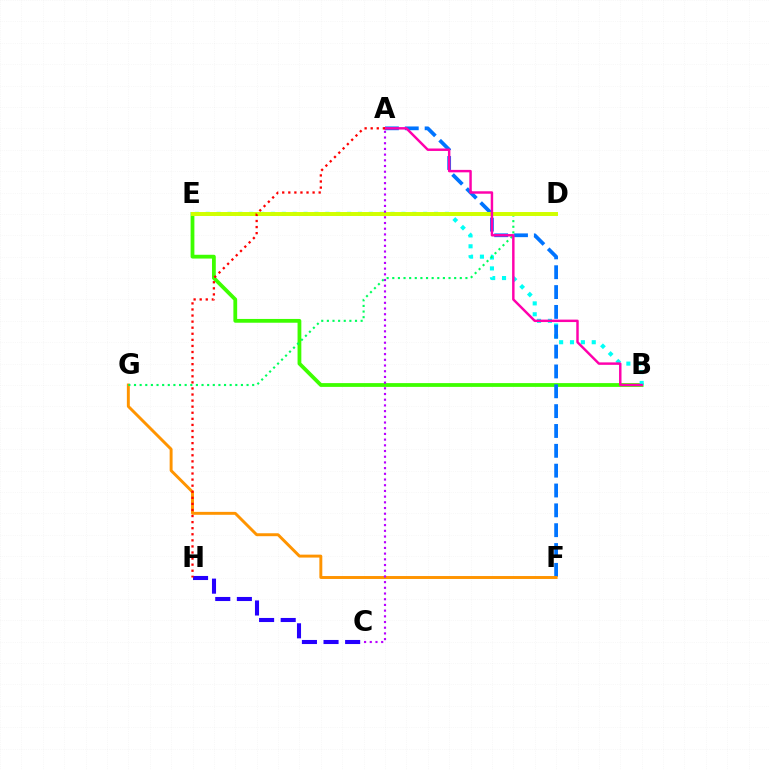{('C', 'H'): [{'color': '#2500ff', 'line_style': 'dashed', 'thickness': 2.94}], ('B', 'E'): [{'color': '#3dff00', 'line_style': 'solid', 'thickness': 2.72}, {'color': '#00fff6', 'line_style': 'dotted', 'thickness': 2.95}], ('A', 'F'): [{'color': '#0074ff', 'line_style': 'dashed', 'thickness': 2.7}], ('F', 'G'): [{'color': '#ff9400', 'line_style': 'solid', 'thickness': 2.11}], ('D', 'G'): [{'color': '#00ff5c', 'line_style': 'dotted', 'thickness': 1.53}], ('D', 'E'): [{'color': '#d1ff00', 'line_style': 'solid', 'thickness': 2.85}], ('A', 'B'): [{'color': '#ff00ac', 'line_style': 'solid', 'thickness': 1.77}], ('A', 'C'): [{'color': '#b900ff', 'line_style': 'dotted', 'thickness': 1.55}], ('A', 'H'): [{'color': '#ff0000', 'line_style': 'dotted', 'thickness': 1.65}]}